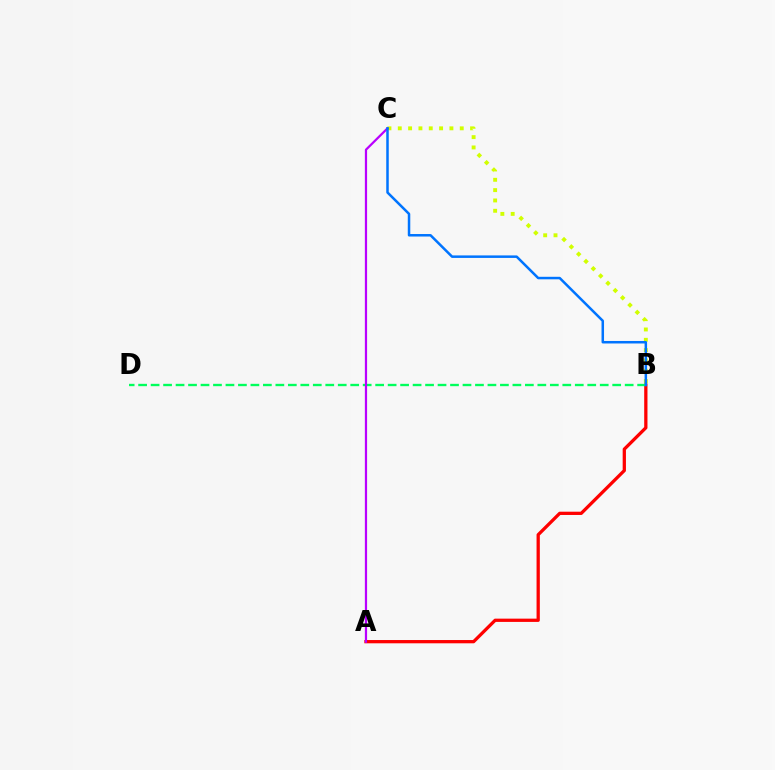{('A', 'B'): [{'color': '#ff0000', 'line_style': 'solid', 'thickness': 2.35}], ('B', 'D'): [{'color': '#00ff5c', 'line_style': 'dashed', 'thickness': 1.69}], ('B', 'C'): [{'color': '#d1ff00', 'line_style': 'dotted', 'thickness': 2.81}, {'color': '#0074ff', 'line_style': 'solid', 'thickness': 1.81}], ('A', 'C'): [{'color': '#b900ff', 'line_style': 'solid', 'thickness': 1.6}]}